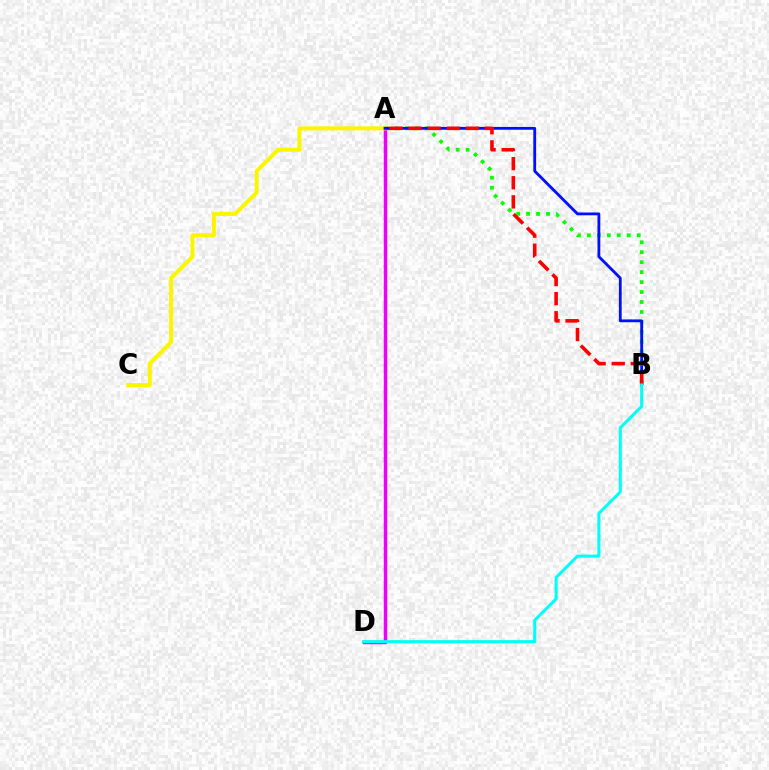{('A', 'B'): [{'color': '#08ff00', 'line_style': 'dotted', 'thickness': 2.71}, {'color': '#0010ff', 'line_style': 'solid', 'thickness': 2.03}, {'color': '#ff0000', 'line_style': 'dashed', 'thickness': 2.59}], ('A', 'D'): [{'color': '#ee00ff', 'line_style': 'solid', 'thickness': 2.49}], ('A', 'C'): [{'color': '#fcf500', 'line_style': 'solid', 'thickness': 2.87}], ('B', 'D'): [{'color': '#00fff6', 'line_style': 'solid', 'thickness': 2.19}]}